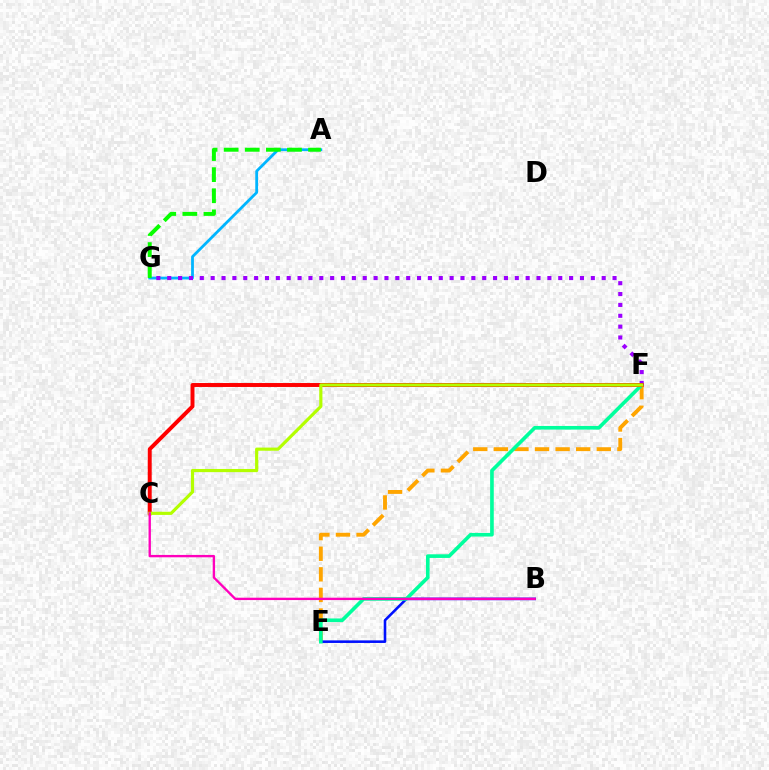{('E', 'F'): [{'color': '#ffa500', 'line_style': 'dashed', 'thickness': 2.8}, {'color': '#00ff9d', 'line_style': 'solid', 'thickness': 2.62}], ('B', 'E'): [{'color': '#0010ff', 'line_style': 'solid', 'thickness': 1.86}], ('A', 'G'): [{'color': '#00b5ff', 'line_style': 'solid', 'thickness': 2.01}, {'color': '#08ff00', 'line_style': 'dashed', 'thickness': 2.87}], ('F', 'G'): [{'color': '#9b00ff', 'line_style': 'dotted', 'thickness': 2.95}], ('C', 'F'): [{'color': '#ff0000', 'line_style': 'solid', 'thickness': 2.84}, {'color': '#b3ff00', 'line_style': 'solid', 'thickness': 2.28}], ('B', 'C'): [{'color': '#ff00bd', 'line_style': 'solid', 'thickness': 1.7}]}